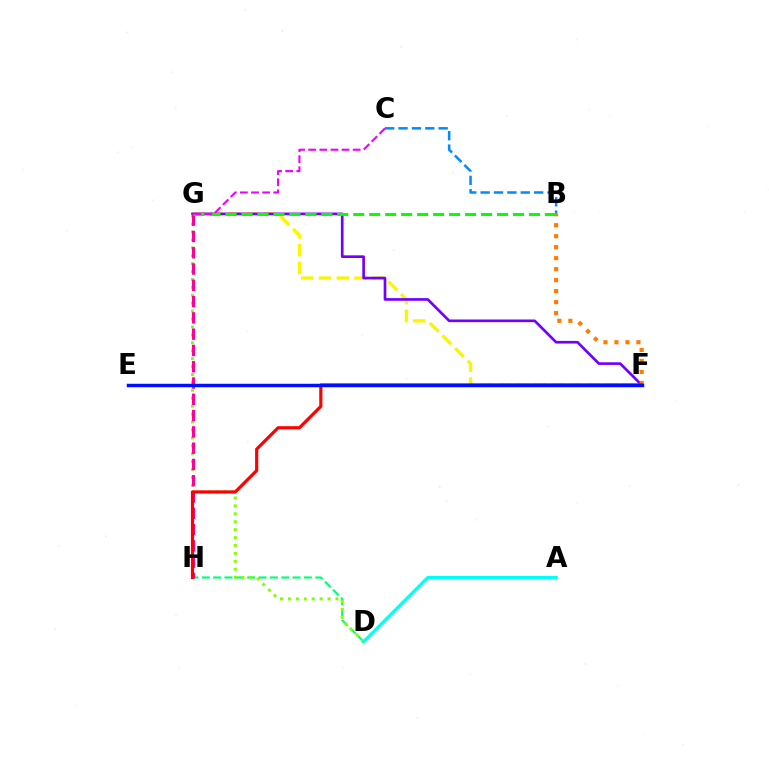{('F', 'G'): [{'color': '#fcf500', 'line_style': 'dashed', 'thickness': 2.42}, {'color': '#7200ff', 'line_style': 'solid', 'thickness': 1.92}], ('D', 'H'): [{'color': '#00ff74', 'line_style': 'dashed', 'thickness': 1.54}], ('B', 'F'): [{'color': '#ff7c00', 'line_style': 'dotted', 'thickness': 2.99}], ('D', 'G'): [{'color': '#84ff00', 'line_style': 'dotted', 'thickness': 2.15}], ('B', 'C'): [{'color': '#008cff', 'line_style': 'dashed', 'thickness': 1.82}], ('G', 'H'): [{'color': '#ff0094', 'line_style': 'dashed', 'thickness': 2.21}], ('B', 'G'): [{'color': '#08ff00', 'line_style': 'dashed', 'thickness': 2.17}], ('F', 'H'): [{'color': '#ff0000', 'line_style': 'solid', 'thickness': 2.29}], ('C', 'G'): [{'color': '#ee00ff', 'line_style': 'dashed', 'thickness': 1.51}], ('A', 'D'): [{'color': '#00fff6', 'line_style': 'solid', 'thickness': 2.26}], ('E', 'F'): [{'color': '#0010ff', 'line_style': 'solid', 'thickness': 2.51}]}